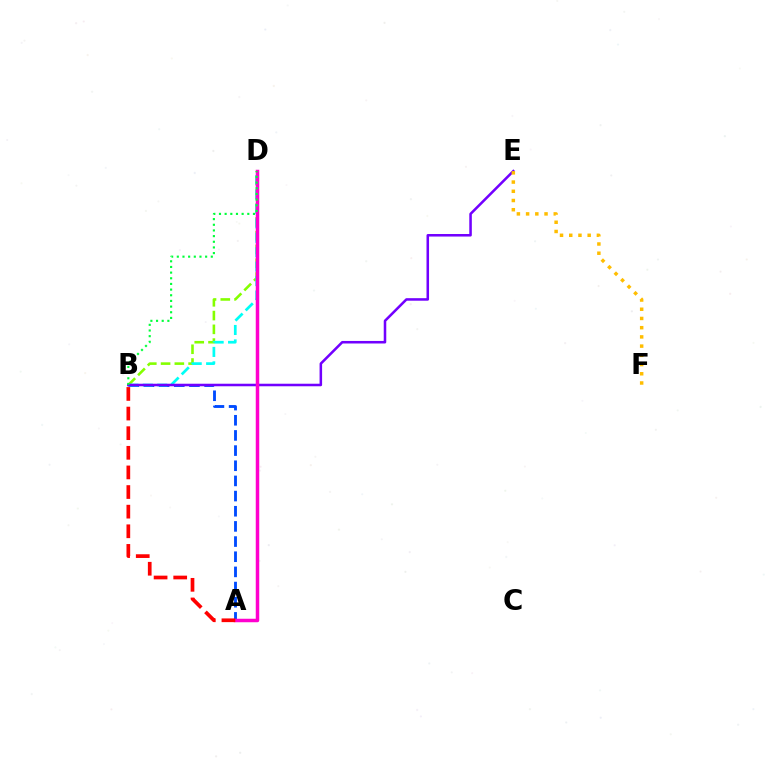{('A', 'B'): [{'color': '#004bff', 'line_style': 'dashed', 'thickness': 2.06}, {'color': '#ff0000', 'line_style': 'dashed', 'thickness': 2.67}], ('B', 'D'): [{'color': '#84ff00', 'line_style': 'dashed', 'thickness': 1.87}, {'color': '#00fff6', 'line_style': 'dashed', 'thickness': 1.96}, {'color': '#00ff39', 'line_style': 'dotted', 'thickness': 1.54}], ('B', 'E'): [{'color': '#7200ff', 'line_style': 'solid', 'thickness': 1.83}], ('A', 'D'): [{'color': '#ff00cf', 'line_style': 'solid', 'thickness': 2.51}], ('E', 'F'): [{'color': '#ffbd00', 'line_style': 'dotted', 'thickness': 2.5}]}